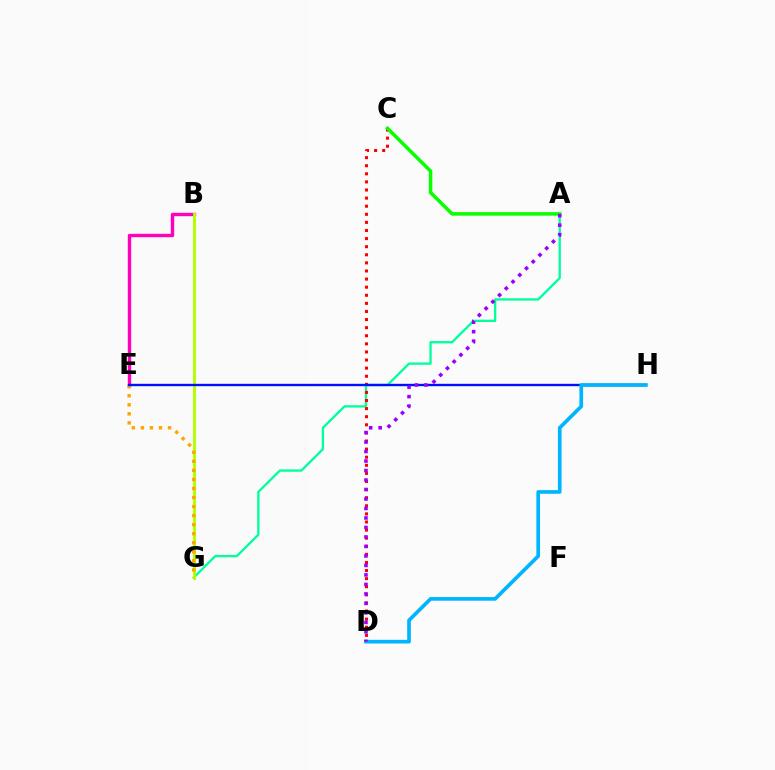{('A', 'G'): [{'color': '#00ff9d', 'line_style': 'solid', 'thickness': 1.67}], ('B', 'E'): [{'color': '#ff00bd', 'line_style': 'solid', 'thickness': 2.45}], ('B', 'G'): [{'color': '#b3ff00', 'line_style': 'solid', 'thickness': 2.12}], ('E', 'G'): [{'color': '#ffa500', 'line_style': 'dotted', 'thickness': 2.46}], ('C', 'D'): [{'color': '#ff0000', 'line_style': 'dotted', 'thickness': 2.2}], ('E', 'H'): [{'color': '#0010ff', 'line_style': 'solid', 'thickness': 1.7}], ('A', 'C'): [{'color': '#08ff00', 'line_style': 'solid', 'thickness': 2.53}], ('D', 'H'): [{'color': '#00b5ff', 'line_style': 'solid', 'thickness': 2.64}], ('A', 'D'): [{'color': '#9b00ff', 'line_style': 'dotted', 'thickness': 2.58}]}